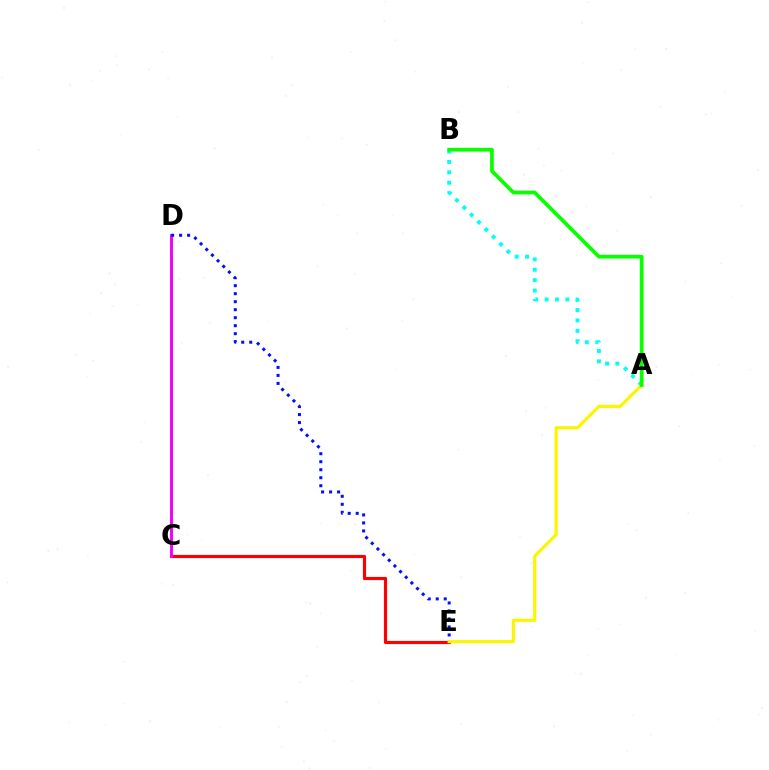{('C', 'E'): [{'color': '#ff0000', 'line_style': 'solid', 'thickness': 2.27}], ('A', 'B'): [{'color': '#00fff6', 'line_style': 'dotted', 'thickness': 2.82}, {'color': '#08ff00', 'line_style': 'solid', 'thickness': 2.69}], ('C', 'D'): [{'color': '#ee00ff', 'line_style': 'solid', 'thickness': 2.08}], ('D', 'E'): [{'color': '#0010ff', 'line_style': 'dotted', 'thickness': 2.17}], ('A', 'E'): [{'color': '#fcf500', 'line_style': 'solid', 'thickness': 2.28}]}